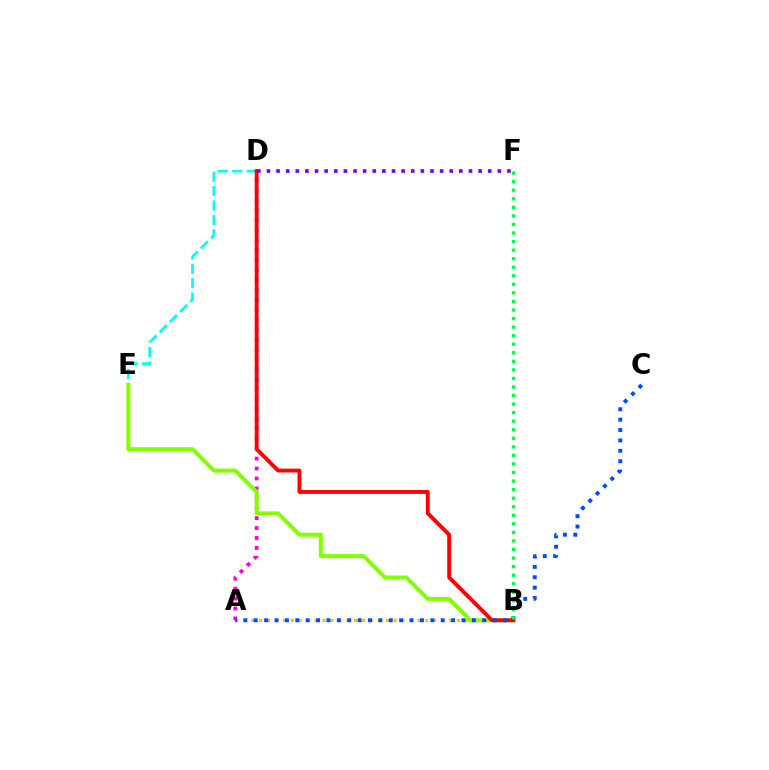{('D', 'E'): [{'color': '#00fff6', 'line_style': 'dashed', 'thickness': 1.96}], ('A', 'B'): [{'color': '#ffbd00', 'line_style': 'dotted', 'thickness': 2.15}], ('A', 'D'): [{'color': '#ff00cf', 'line_style': 'dotted', 'thickness': 2.7}], ('B', 'E'): [{'color': '#84ff00', 'line_style': 'solid', 'thickness': 2.88}], ('B', 'D'): [{'color': '#ff0000', 'line_style': 'solid', 'thickness': 2.77}], ('A', 'C'): [{'color': '#004bff', 'line_style': 'dotted', 'thickness': 2.82}], ('B', 'F'): [{'color': '#00ff39', 'line_style': 'dotted', 'thickness': 2.32}], ('D', 'F'): [{'color': '#7200ff', 'line_style': 'dotted', 'thickness': 2.61}]}